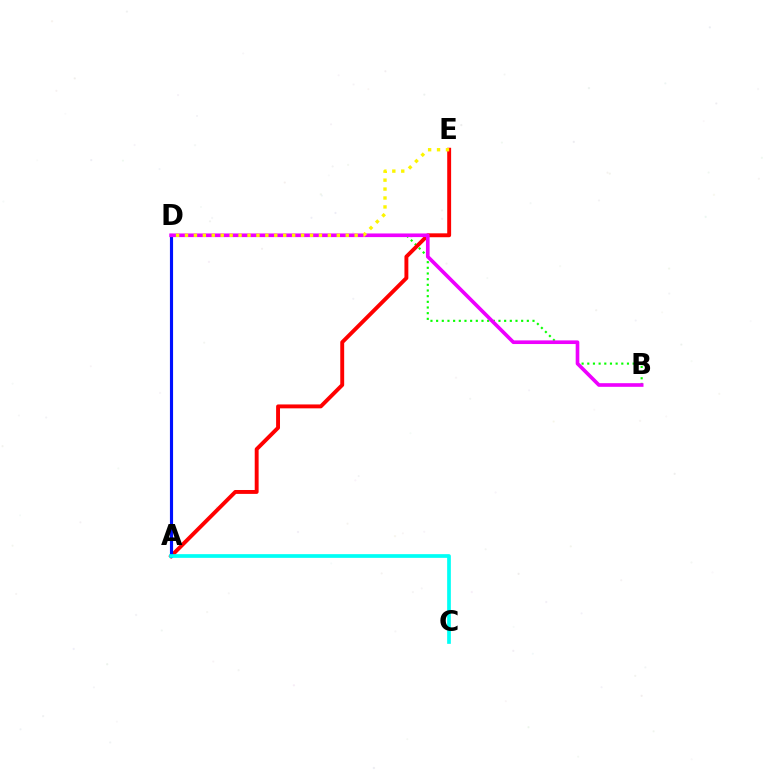{('B', 'D'): [{'color': '#08ff00', 'line_style': 'dotted', 'thickness': 1.54}, {'color': '#ee00ff', 'line_style': 'solid', 'thickness': 2.62}], ('A', 'E'): [{'color': '#ff0000', 'line_style': 'solid', 'thickness': 2.81}], ('A', 'D'): [{'color': '#0010ff', 'line_style': 'solid', 'thickness': 2.26}], ('A', 'C'): [{'color': '#00fff6', 'line_style': 'solid', 'thickness': 2.67}], ('D', 'E'): [{'color': '#fcf500', 'line_style': 'dotted', 'thickness': 2.43}]}